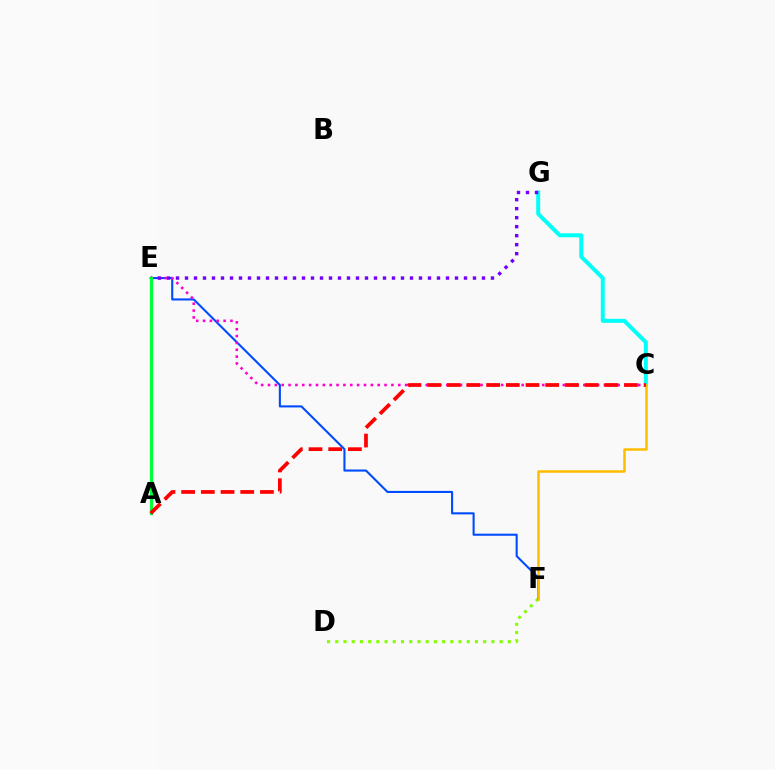{('D', 'F'): [{'color': '#84ff00', 'line_style': 'dotted', 'thickness': 2.23}], ('E', 'F'): [{'color': '#004bff', 'line_style': 'solid', 'thickness': 1.51}], ('C', 'G'): [{'color': '#00fff6', 'line_style': 'solid', 'thickness': 2.87}], ('C', 'E'): [{'color': '#ff00cf', 'line_style': 'dotted', 'thickness': 1.86}], ('E', 'G'): [{'color': '#7200ff', 'line_style': 'dotted', 'thickness': 2.45}], ('A', 'E'): [{'color': '#00ff39', 'line_style': 'solid', 'thickness': 2.33}], ('C', 'F'): [{'color': '#ffbd00', 'line_style': 'solid', 'thickness': 1.82}], ('A', 'C'): [{'color': '#ff0000', 'line_style': 'dashed', 'thickness': 2.68}]}